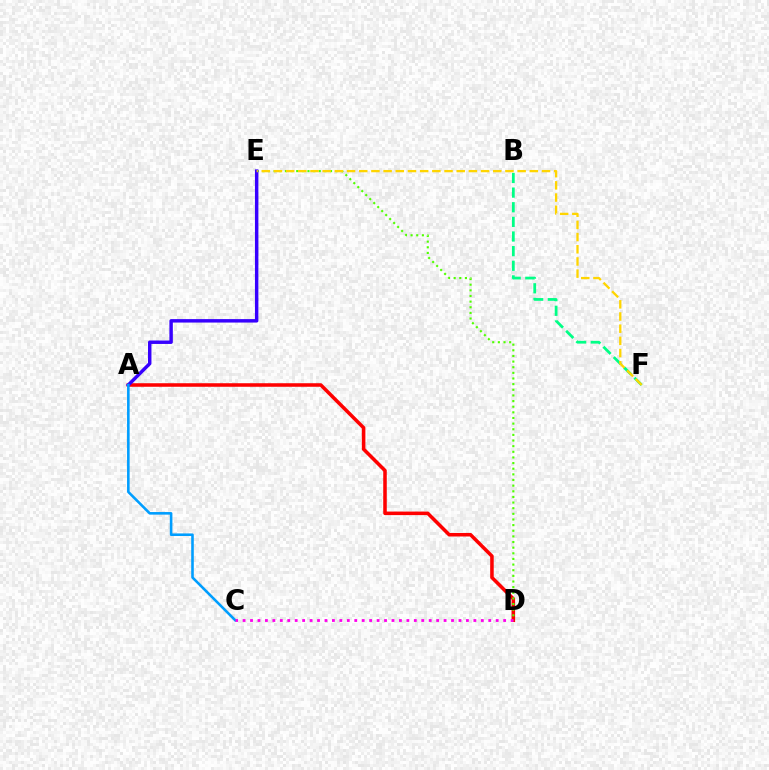{('A', 'D'): [{'color': '#ff0000', 'line_style': 'solid', 'thickness': 2.55}], ('D', 'E'): [{'color': '#4fff00', 'line_style': 'dotted', 'thickness': 1.53}], ('A', 'E'): [{'color': '#3700ff', 'line_style': 'solid', 'thickness': 2.48}], ('B', 'F'): [{'color': '#00ff86', 'line_style': 'dashed', 'thickness': 1.99}], ('A', 'C'): [{'color': '#009eff', 'line_style': 'solid', 'thickness': 1.86}], ('C', 'D'): [{'color': '#ff00ed', 'line_style': 'dotted', 'thickness': 2.02}], ('E', 'F'): [{'color': '#ffd500', 'line_style': 'dashed', 'thickness': 1.66}]}